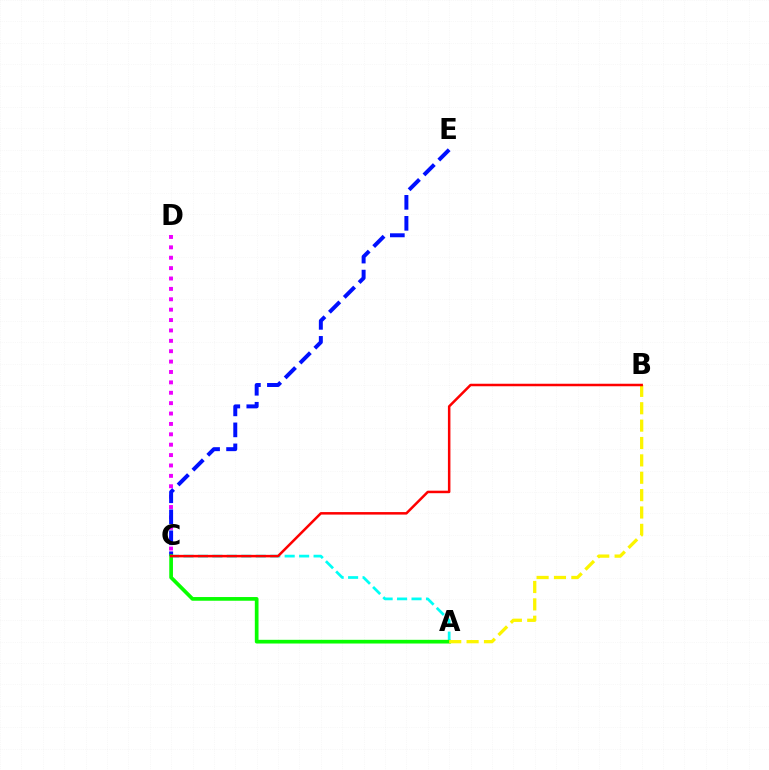{('C', 'D'): [{'color': '#ee00ff', 'line_style': 'dotted', 'thickness': 2.82}], ('A', 'C'): [{'color': '#00fff6', 'line_style': 'dashed', 'thickness': 1.96}, {'color': '#08ff00', 'line_style': 'solid', 'thickness': 2.67}], ('C', 'E'): [{'color': '#0010ff', 'line_style': 'dashed', 'thickness': 2.85}], ('A', 'B'): [{'color': '#fcf500', 'line_style': 'dashed', 'thickness': 2.36}], ('B', 'C'): [{'color': '#ff0000', 'line_style': 'solid', 'thickness': 1.81}]}